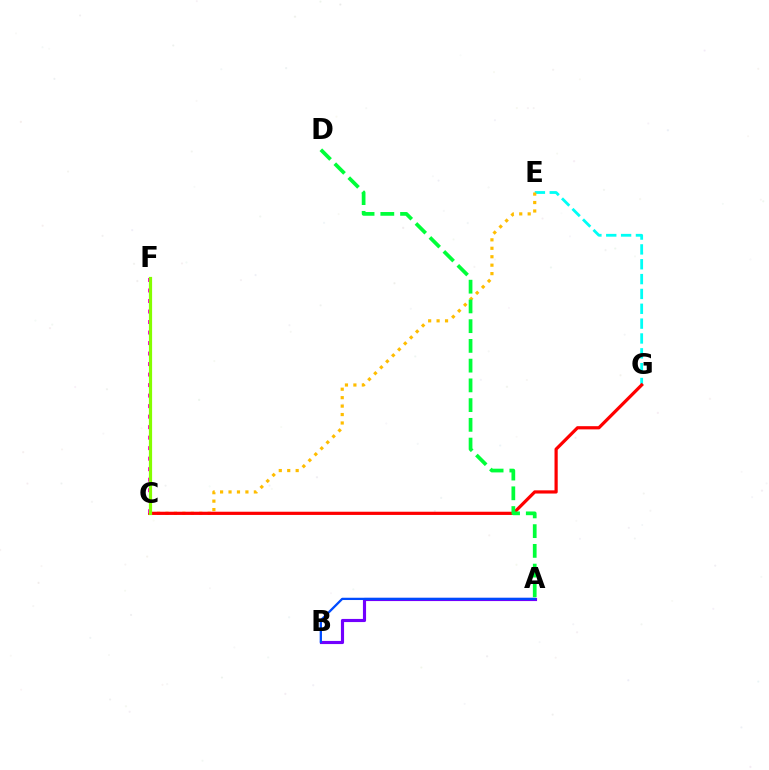{('E', 'G'): [{'color': '#00fff6', 'line_style': 'dashed', 'thickness': 2.02}], ('C', 'E'): [{'color': '#ffbd00', 'line_style': 'dotted', 'thickness': 2.29}], ('C', 'G'): [{'color': '#ff0000', 'line_style': 'solid', 'thickness': 2.31}], ('A', 'B'): [{'color': '#7200ff', 'line_style': 'solid', 'thickness': 2.25}, {'color': '#004bff', 'line_style': 'solid', 'thickness': 1.64}], ('A', 'D'): [{'color': '#00ff39', 'line_style': 'dashed', 'thickness': 2.68}], ('C', 'F'): [{'color': '#ff00cf', 'line_style': 'dotted', 'thickness': 2.86}, {'color': '#84ff00', 'line_style': 'solid', 'thickness': 2.3}]}